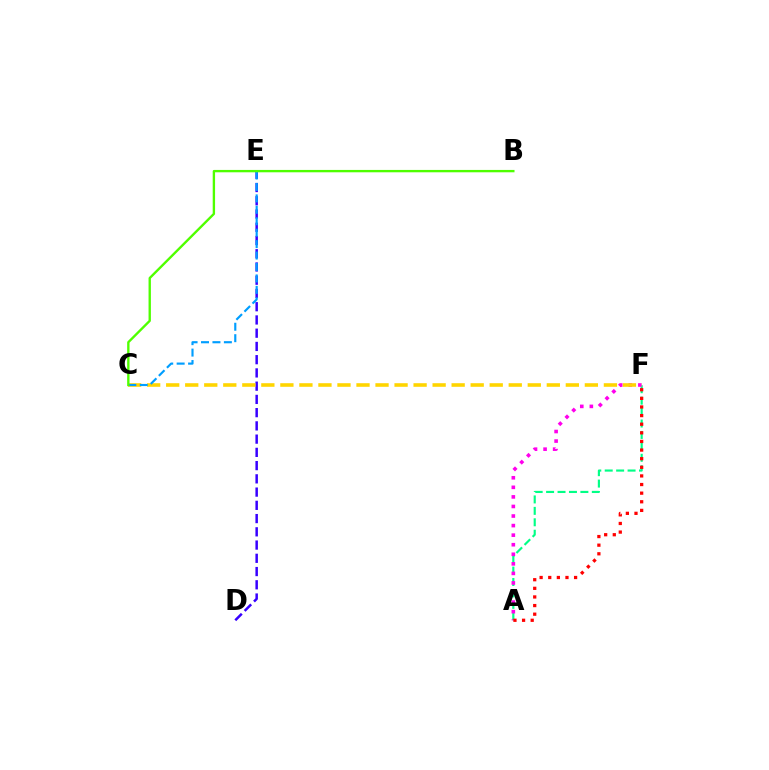{('A', 'F'): [{'color': '#00ff86', 'line_style': 'dashed', 'thickness': 1.55}, {'color': '#ff00ed', 'line_style': 'dotted', 'thickness': 2.6}, {'color': '#ff0000', 'line_style': 'dotted', 'thickness': 2.34}], ('D', 'E'): [{'color': '#3700ff', 'line_style': 'dashed', 'thickness': 1.8}], ('C', 'F'): [{'color': '#ffd500', 'line_style': 'dashed', 'thickness': 2.59}], ('C', 'E'): [{'color': '#009eff', 'line_style': 'dashed', 'thickness': 1.55}], ('B', 'C'): [{'color': '#4fff00', 'line_style': 'solid', 'thickness': 1.7}]}